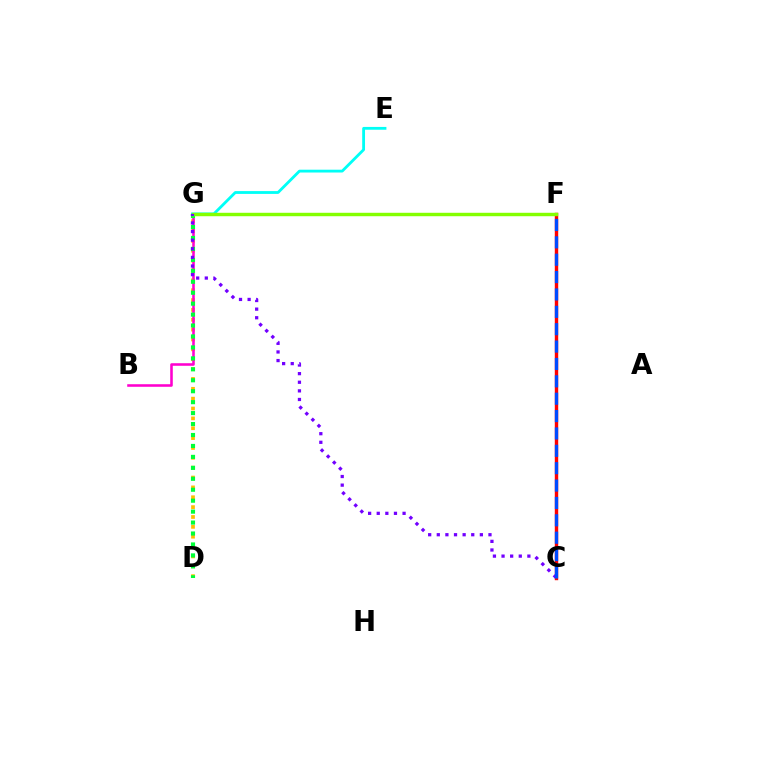{('C', 'F'): [{'color': '#ff0000', 'line_style': 'solid', 'thickness': 2.46}, {'color': '#004bff', 'line_style': 'dashed', 'thickness': 2.36}], ('D', 'G'): [{'color': '#ffbd00', 'line_style': 'dotted', 'thickness': 2.68}, {'color': '#00ff39', 'line_style': 'dotted', 'thickness': 2.97}], ('B', 'G'): [{'color': '#ff00cf', 'line_style': 'solid', 'thickness': 1.85}], ('E', 'G'): [{'color': '#00fff6', 'line_style': 'solid', 'thickness': 2.03}], ('F', 'G'): [{'color': '#84ff00', 'line_style': 'solid', 'thickness': 2.47}], ('C', 'G'): [{'color': '#7200ff', 'line_style': 'dotted', 'thickness': 2.34}]}